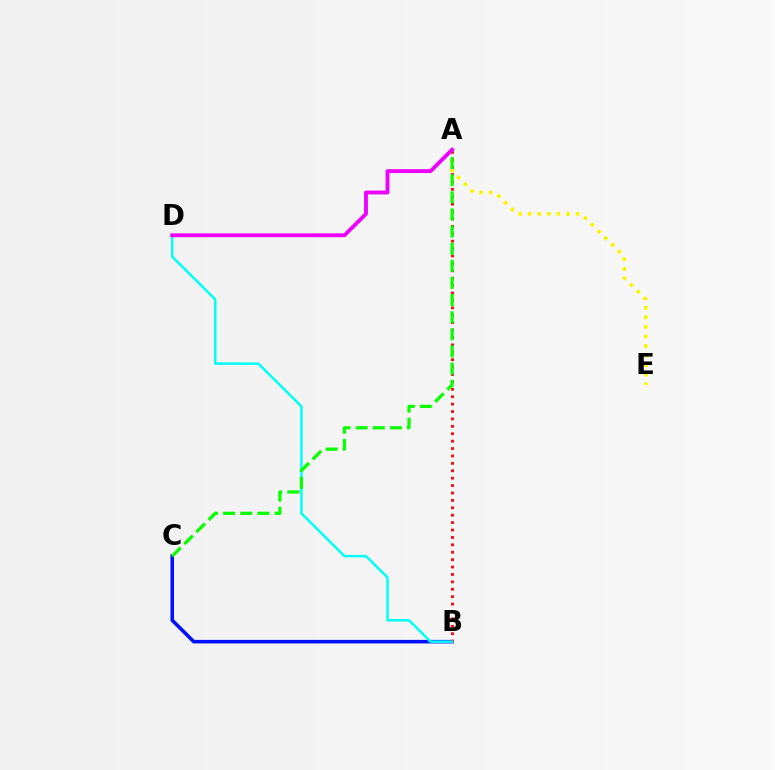{('A', 'E'): [{'color': '#fcf500', 'line_style': 'dotted', 'thickness': 2.6}], ('B', 'C'): [{'color': '#0010ff', 'line_style': 'solid', 'thickness': 2.55}], ('A', 'B'): [{'color': '#ff0000', 'line_style': 'dotted', 'thickness': 2.01}], ('B', 'D'): [{'color': '#00fff6', 'line_style': 'solid', 'thickness': 1.79}], ('A', 'C'): [{'color': '#08ff00', 'line_style': 'dashed', 'thickness': 2.33}], ('A', 'D'): [{'color': '#ee00ff', 'line_style': 'solid', 'thickness': 2.76}]}